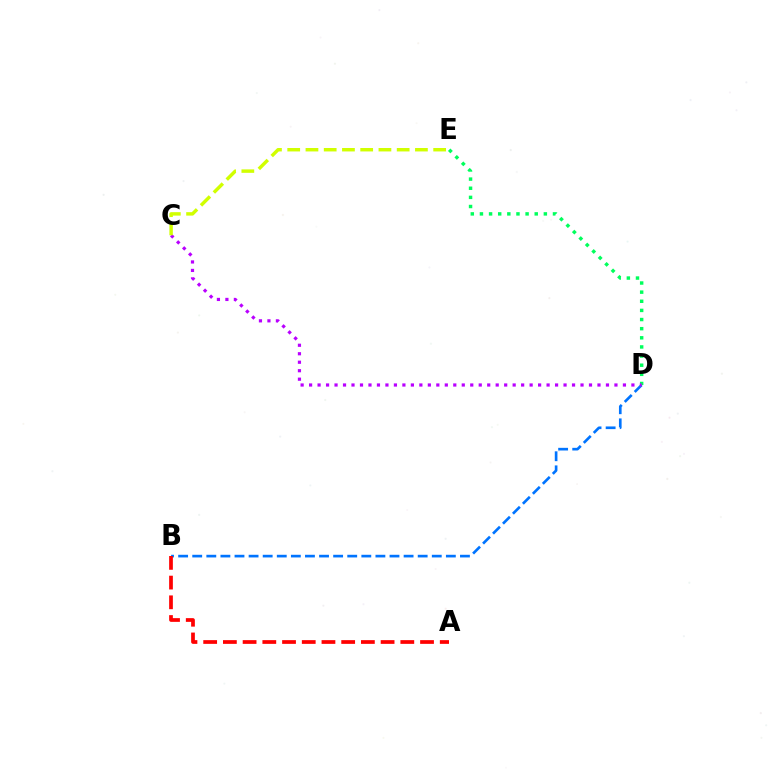{('B', 'D'): [{'color': '#0074ff', 'line_style': 'dashed', 'thickness': 1.91}], ('A', 'B'): [{'color': '#ff0000', 'line_style': 'dashed', 'thickness': 2.68}], ('D', 'E'): [{'color': '#00ff5c', 'line_style': 'dotted', 'thickness': 2.48}], ('C', 'D'): [{'color': '#b900ff', 'line_style': 'dotted', 'thickness': 2.3}], ('C', 'E'): [{'color': '#d1ff00', 'line_style': 'dashed', 'thickness': 2.48}]}